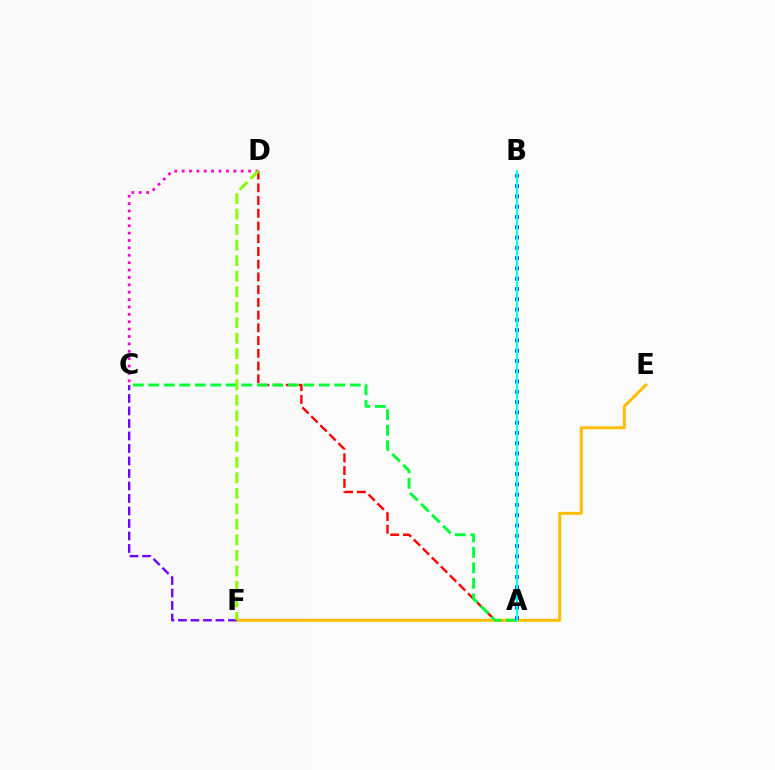{('A', 'D'): [{'color': '#ff0000', 'line_style': 'dashed', 'thickness': 1.73}], ('E', 'F'): [{'color': '#ffbd00', 'line_style': 'solid', 'thickness': 2.17}], ('C', 'F'): [{'color': '#7200ff', 'line_style': 'dashed', 'thickness': 1.7}], ('A', 'C'): [{'color': '#00ff39', 'line_style': 'dashed', 'thickness': 2.11}], ('C', 'D'): [{'color': '#ff00cf', 'line_style': 'dotted', 'thickness': 2.01}], ('A', 'B'): [{'color': '#004bff', 'line_style': 'dotted', 'thickness': 2.79}, {'color': '#00fff6', 'line_style': 'solid', 'thickness': 1.52}], ('D', 'F'): [{'color': '#84ff00', 'line_style': 'dashed', 'thickness': 2.11}]}